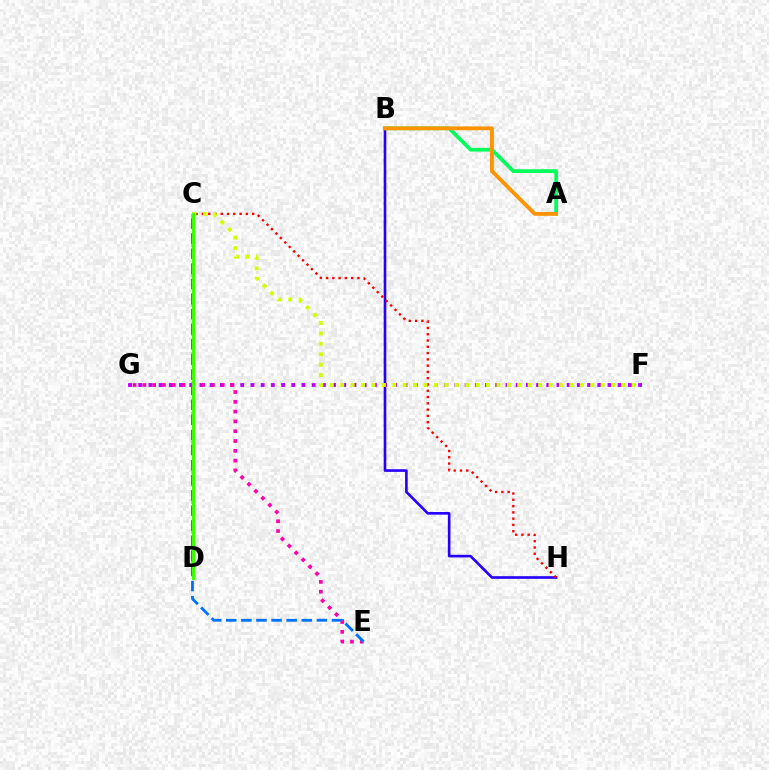{('B', 'H'): [{'color': '#2500ff', 'line_style': 'solid', 'thickness': 1.89}], ('C', 'D'): [{'color': '#00fff6', 'line_style': 'dotted', 'thickness': 2.68}, {'color': '#3dff00', 'line_style': 'solid', 'thickness': 2.22}], ('F', 'G'): [{'color': '#b900ff', 'line_style': 'dotted', 'thickness': 2.77}], ('E', 'G'): [{'color': '#ff00ac', 'line_style': 'dotted', 'thickness': 2.66}], ('C', 'H'): [{'color': '#ff0000', 'line_style': 'dotted', 'thickness': 1.71}], ('A', 'B'): [{'color': '#00ff5c', 'line_style': 'solid', 'thickness': 2.69}, {'color': '#ff9400', 'line_style': 'solid', 'thickness': 2.77}], ('C', 'F'): [{'color': '#d1ff00', 'line_style': 'dotted', 'thickness': 2.83}], ('C', 'E'): [{'color': '#0074ff', 'line_style': 'dashed', 'thickness': 2.05}]}